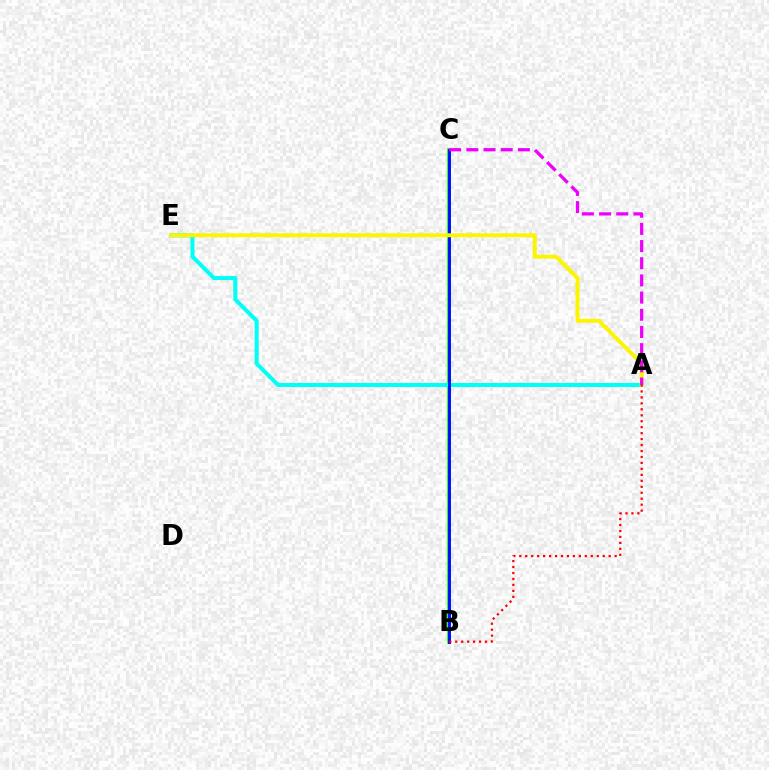{('B', 'C'): [{'color': '#08ff00', 'line_style': 'solid', 'thickness': 2.66}, {'color': '#0010ff', 'line_style': 'solid', 'thickness': 2.1}], ('A', 'E'): [{'color': '#00fff6', 'line_style': 'solid', 'thickness': 2.89}, {'color': '#fcf500', 'line_style': 'solid', 'thickness': 2.84}], ('A', 'C'): [{'color': '#ee00ff', 'line_style': 'dashed', 'thickness': 2.33}], ('A', 'B'): [{'color': '#ff0000', 'line_style': 'dotted', 'thickness': 1.62}]}